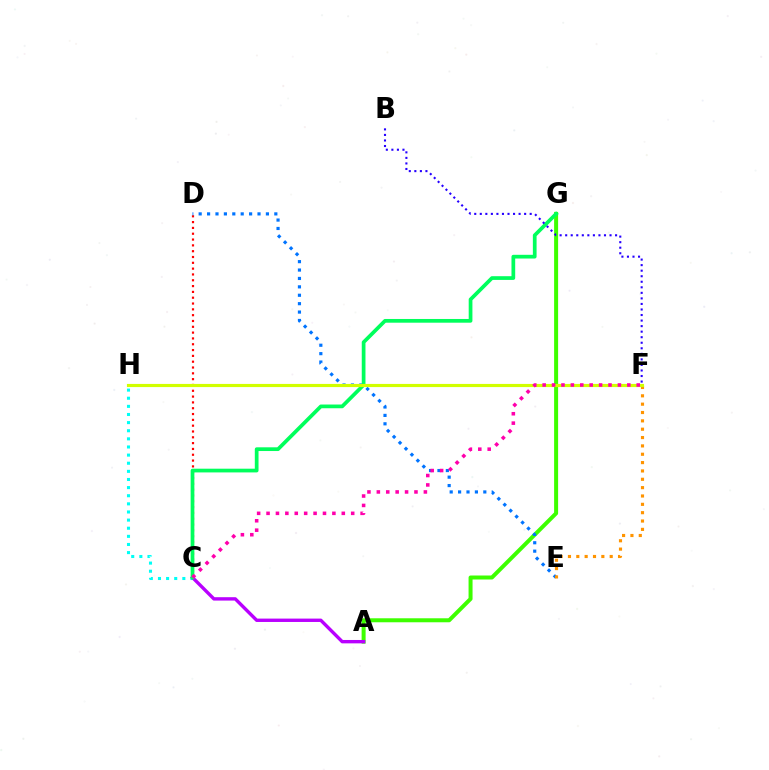{('C', 'H'): [{'color': '#00fff6', 'line_style': 'dotted', 'thickness': 2.21}], ('A', 'G'): [{'color': '#3dff00', 'line_style': 'solid', 'thickness': 2.88}], ('C', 'D'): [{'color': '#ff0000', 'line_style': 'dotted', 'thickness': 1.58}], ('D', 'E'): [{'color': '#0074ff', 'line_style': 'dotted', 'thickness': 2.28}], ('A', 'C'): [{'color': '#b900ff', 'line_style': 'solid', 'thickness': 2.43}], ('C', 'G'): [{'color': '#00ff5c', 'line_style': 'solid', 'thickness': 2.68}], ('E', 'F'): [{'color': '#ff9400', 'line_style': 'dotted', 'thickness': 2.27}], ('F', 'H'): [{'color': '#d1ff00', 'line_style': 'solid', 'thickness': 2.27}], ('B', 'F'): [{'color': '#2500ff', 'line_style': 'dotted', 'thickness': 1.51}], ('C', 'F'): [{'color': '#ff00ac', 'line_style': 'dotted', 'thickness': 2.56}]}